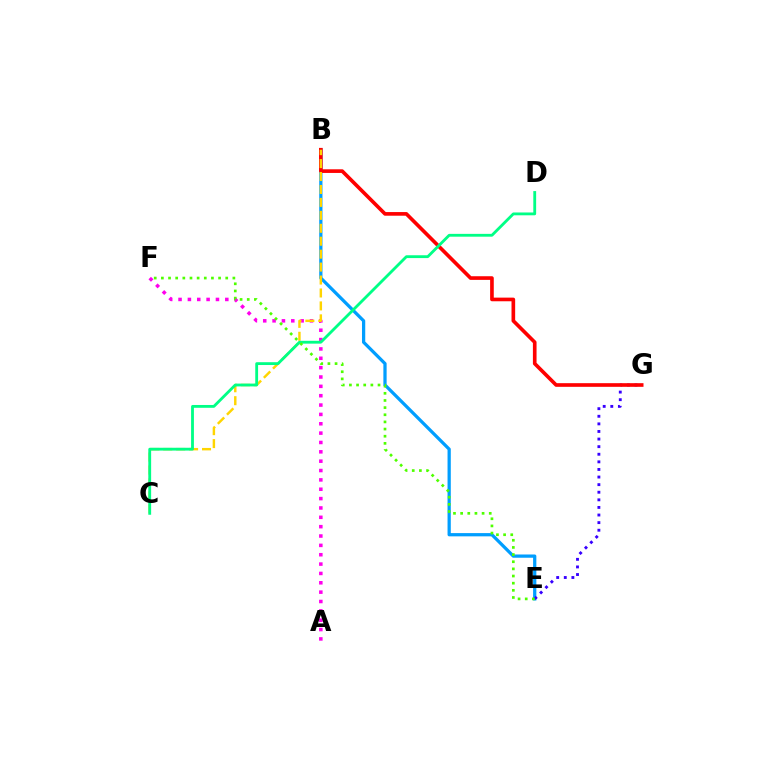{('B', 'E'): [{'color': '#009eff', 'line_style': 'solid', 'thickness': 2.34}], ('E', 'G'): [{'color': '#3700ff', 'line_style': 'dotted', 'thickness': 2.06}], ('B', 'G'): [{'color': '#ff0000', 'line_style': 'solid', 'thickness': 2.63}], ('A', 'F'): [{'color': '#ff00ed', 'line_style': 'dotted', 'thickness': 2.54}], ('B', 'C'): [{'color': '#ffd500', 'line_style': 'dashed', 'thickness': 1.76}], ('C', 'D'): [{'color': '#00ff86', 'line_style': 'solid', 'thickness': 2.04}], ('E', 'F'): [{'color': '#4fff00', 'line_style': 'dotted', 'thickness': 1.94}]}